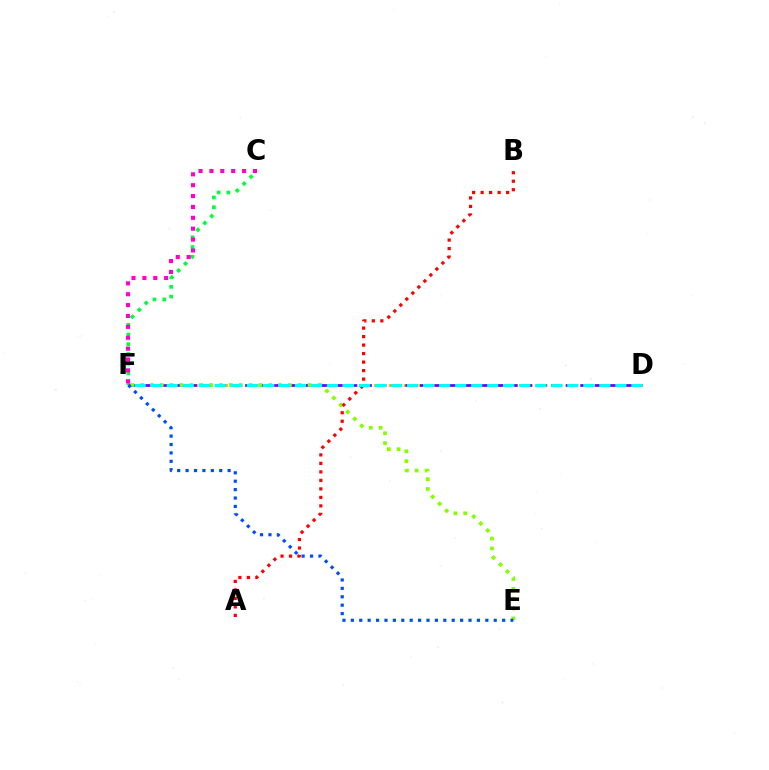{('C', 'F'): [{'color': '#00ff39', 'line_style': 'dotted', 'thickness': 2.64}, {'color': '#ff00cf', 'line_style': 'dotted', 'thickness': 2.96}], ('D', 'F'): [{'color': '#ffbd00', 'line_style': 'dotted', 'thickness': 2.02}, {'color': '#7200ff', 'line_style': 'dashed', 'thickness': 1.98}, {'color': '#00fff6', 'line_style': 'dashed', 'thickness': 2.18}], ('E', 'F'): [{'color': '#84ff00', 'line_style': 'dotted', 'thickness': 2.68}, {'color': '#004bff', 'line_style': 'dotted', 'thickness': 2.28}], ('A', 'B'): [{'color': '#ff0000', 'line_style': 'dotted', 'thickness': 2.31}]}